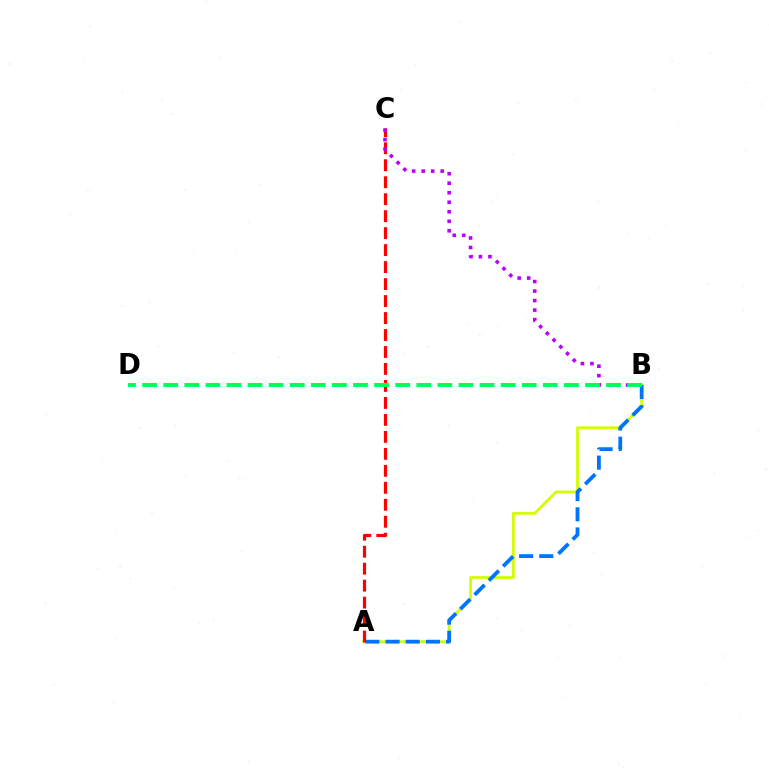{('A', 'B'): [{'color': '#d1ff00', 'line_style': 'solid', 'thickness': 2.01}, {'color': '#0074ff', 'line_style': 'dashed', 'thickness': 2.74}], ('A', 'C'): [{'color': '#ff0000', 'line_style': 'dashed', 'thickness': 2.31}], ('B', 'C'): [{'color': '#b900ff', 'line_style': 'dotted', 'thickness': 2.59}], ('B', 'D'): [{'color': '#00ff5c', 'line_style': 'dashed', 'thickness': 2.86}]}